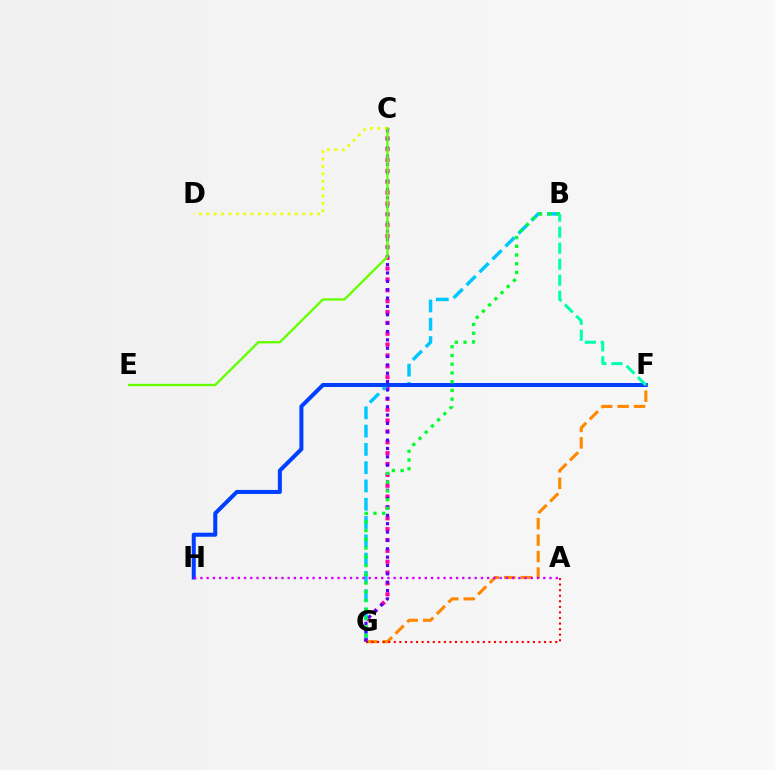{('C', 'G'): [{'color': '#ff00a0', 'line_style': 'dotted', 'thickness': 2.95}, {'color': '#4f00ff', 'line_style': 'dotted', 'thickness': 2.27}], ('B', 'G'): [{'color': '#00c7ff', 'line_style': 'dashed', 'thickness': 2.48}, {'color': '#00ff27', 'line_style': 'dotted', 'thickness': 2.38}], ('F', 'H'): [{'color': '#003fff', 'line_style': 'solid', 'thickness': 2.89}], ('F', 'G'): [{'color': '#ff8800', 'line_style': 'dashed', 'thickness': 2.23}], ('A', 'G'): [{'color': '#ff0000', 'line_style': 'dotted', 'thickness': 1.51}], ('C', 'D'): [{'color': '#eeff00', 'line_style': 'dotted', 'thickness': 2.01}], ('A', 'H'): [{'color': '#d600ff', 'line_style': 'dotted', 'thickness': 1.69}], ('C', 'E'): [{'color': '#66ff00', 'line_style': 'solid', 'thickness': 1.7}], ('B', 'F'): [{'color': '#00ffaf', 'line_style': 'dashed', 'thickness': 2.18}]}